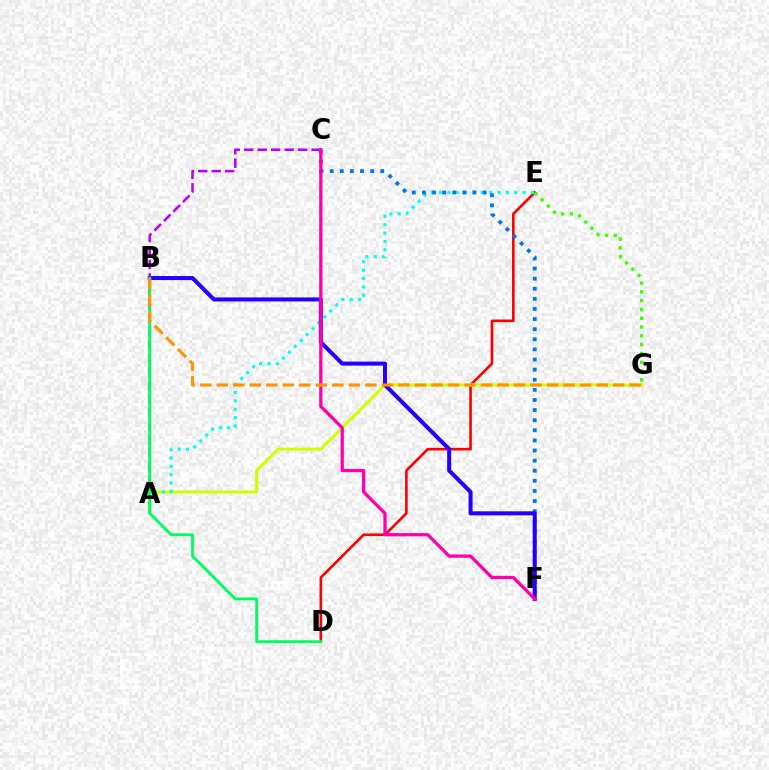{('A', 'C'): [{'color': '#b900ff', 'line_style': 'dashed', 'thickness': 1.83}], ('D', 'E'): [{'color': '#ff0000', 'line_style': 'solid', 'thickness': 1.89}], ('A', 'G'): [{'color': '#d1ff00', 'line_style': 'solid', 'thickness': 2.21}], ('A', 'E'): [{'color': '#00fff6', 'line_style': 'dotted', 'thickness': 2.27}], ('C', 'F'): [{'color': '#0074ff', 'line_style': 'dotted', 'thickness': 2.75}, {'color': '#ff00ac', 'line_style': 'solid', 'thickness': 2.36}], ('B', 'F'): [{'color': '#2500ff', 'line_style': 'solid', 'thickness': 2.91}], ('B', 'D'): [{'color': '#00ff5c', 'line_style': 'solid', 'thickness': 2.05}], ('E', 'G'): [{'color': '#3dff00', 'line_style': 'dotted', 'thickness': 2.39}], ('B', 'G'): [{'color': '#ff9400', 'line_style': 'dashed', 'thickness': 2.24}]}